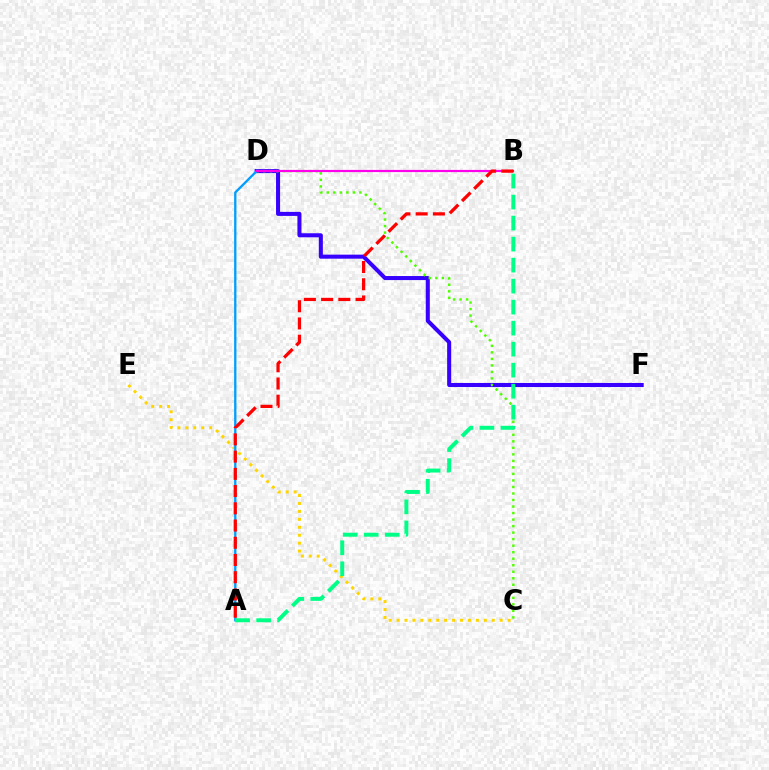{('D', 'F'): [{'color': '#3700ff', 'line_style': 'solid', 'thickness': 2.91}], ('C', 'D'): [{'color': '#4fff00', 'line_style': 'dotted', 'thickness': 1.77}], ('C', 'E'): [{'color': '#ffd500', 'line_style': 'dotted', 'thickness': 2.16}], ('A', 'D'): [{'color': '#009eff', 'line_style': 'solid', 'thickness': 1.66}], ('B', 'D'): [{'color': '#ff00ed', 'line_style': 'solid', 'thickness': 1.57}], ('A', 'B'): [{'color': '#ff0000', 'line_style': 'dashed', 'thickness': 2.34}, {'color': '#00ff86', 'line_style': 'dashed', 'thickness': 2.85}]}